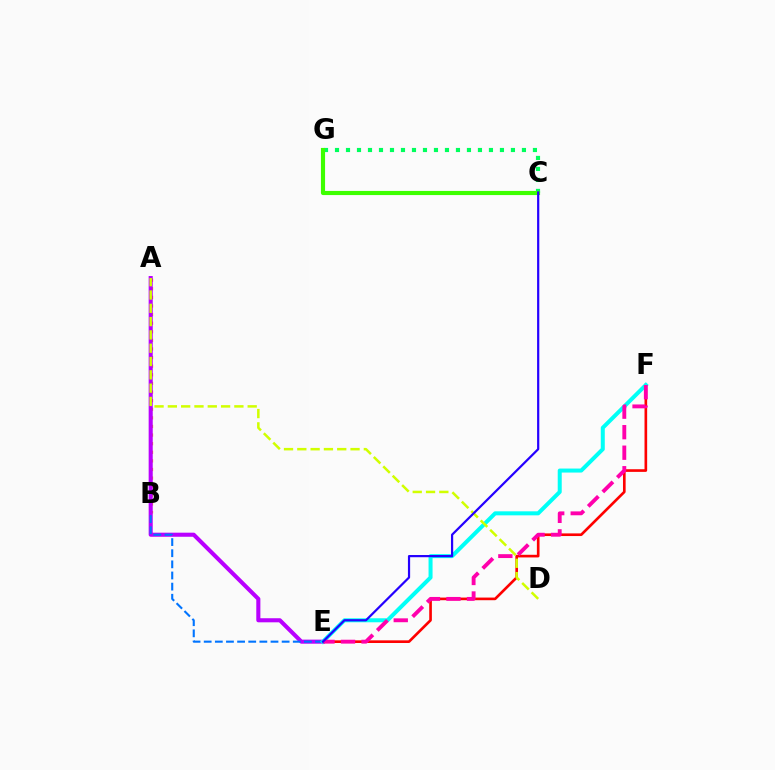{('E', 'F'): [{'color': '#ff0000', 'line_style': 'solid', 'thickness': 1.91}, {'color': '#00fff6', 'line_style': 'solid', 'thickness': 2.89}, {'color': '#ff00ac', 'line_style': 'dashed', 'thickness': 2.79}], ('A', 'B'): [{'color': '#ff9400', 'line_style': 'dotted', 'thickness': 2.34}], ('C', 'G'): [{'color': '#00ff5c', 'line_style': 'dotted', 'thickness': 2.99}, {'color': '#3dff00', 'line_style': 'solid', 'thickness': 2.98}], ('A', 'E'): [{'color': '#b900ff', 'line_style': 'solid', 'thickness': 2.94}], ('B', 'E'): [{'color': '#0074ff', 'line_style': 'dashed', 'thickness': 1.51}], ('A', 'D'): [{'color': '#d1ff00', 'line_style': 'dashed', 'thickness': 1.81}], ('C', 'E'): [{'color': '#2500ff', 'line_style': 'solid', 'thickness': 1.59}]}